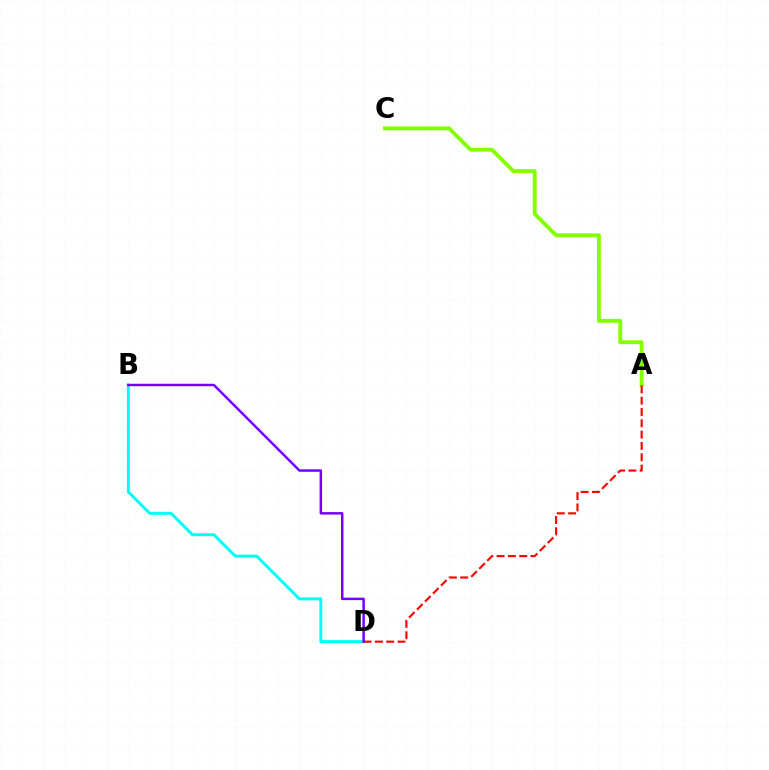{('A', 'C'): [{'color': '#84ff00', 'line_style': 'solid', 'thickness': 2.79}], ('B', 'D'): [{'color': '#00fff6', 'line_style': 'solid', 'thickness': 2.12}, {'color': '#7200ff', 'line_style': 'solid', 'thickness': 1.77}], ('A', 'D'): [{'color': '#ff0000', 'line_style': 'dashed', 'thickness': 1.54}]}